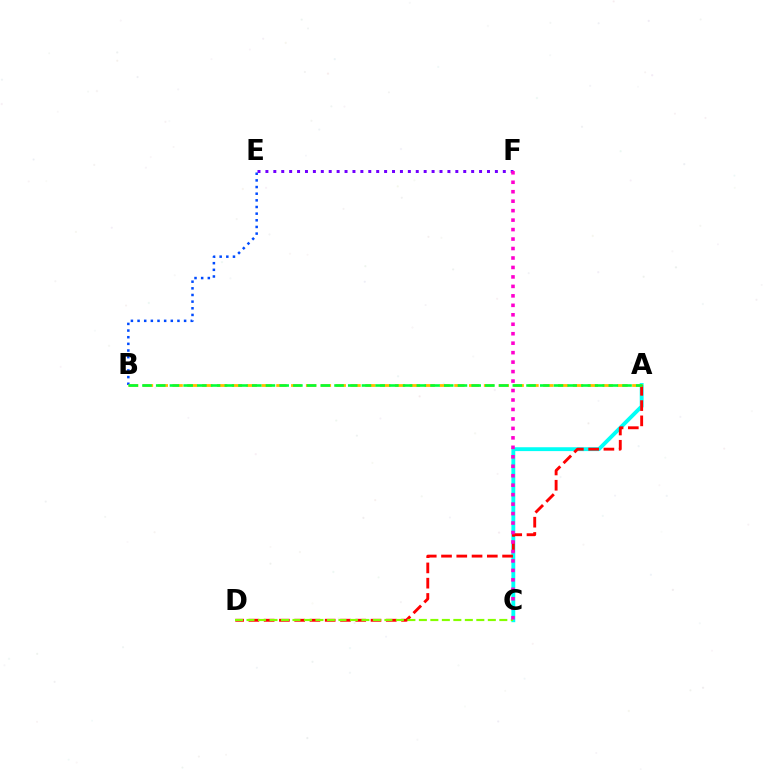{('A', 'C'): [{'color': '#00fff6', 'line_style': 'solid', 'thickness': 2.78}], ('A', 'D'): [{'color': '#ff0000', 'line_style': 'dashed', 'thickness': 2.07}], ('B', 'E'): [{'color': '#004bff', 'line_style': 'dotted', 'thickness': 1.81}], ('E', 'F'): [{'color': '#7200ff', 'line_style': 'dotted', 'thickness': 2.15}], ('C', 'D'): [{'color': '#84ff00', 'line_style': 'dashed', 'thickness': 1.56}], ('C', 'F'): [{'color': '#ff00cf', 'line_style': 'dotted', 'thickness': 2.57}], ('A', 'B'): [{'color': '#ffbd00', 'line_style': 'dashed', 'thickness': 2.01}, {'color': '#00ff39', 'line_style': 'dashed', 'thickness': 1.86}]}